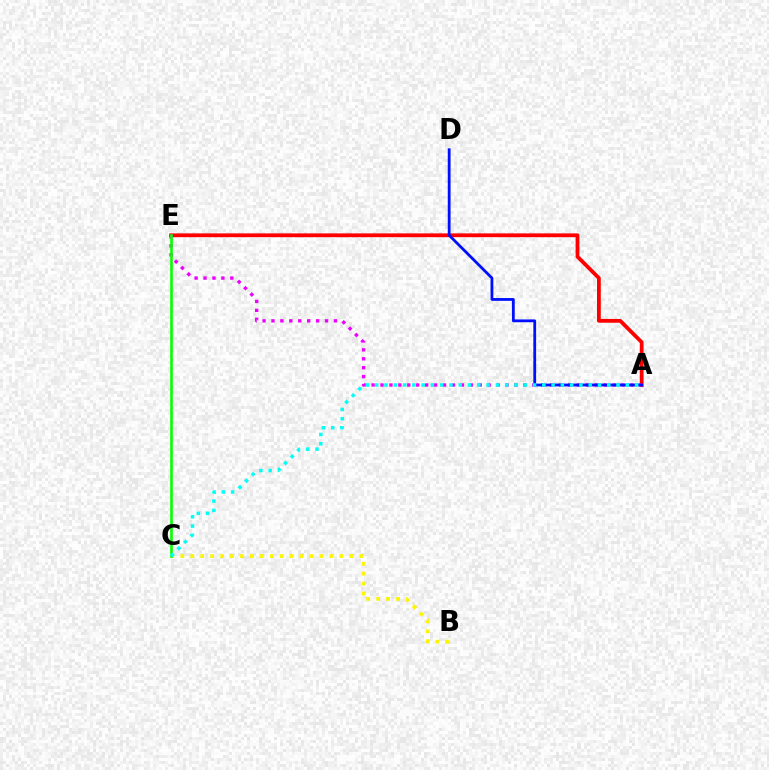{('A', 'E'): [{'color': '#ff0000', 'line_style': 'solid', 'thickness': 2.73}, {'color': '#ee00ff', 'line_style': 'dotted', 'thickness': 2.43}], ('B', 'C'): [{'color': '#fcf500', 'line_style': 'dotted', 'thickness': 2.7}], ('C', 'E'): [{'color': '#08ff00', 'line_style': 'solid', 'thickness': 1.89}], ('A', 'D'): [{'color': '#0010ff', 'line_style': 'solid', 'thickness': 2.02}], ('A', 'C'): [{'color': '#00fff6', 'line_style': 'dotted', 'thickness': 2.52}]}